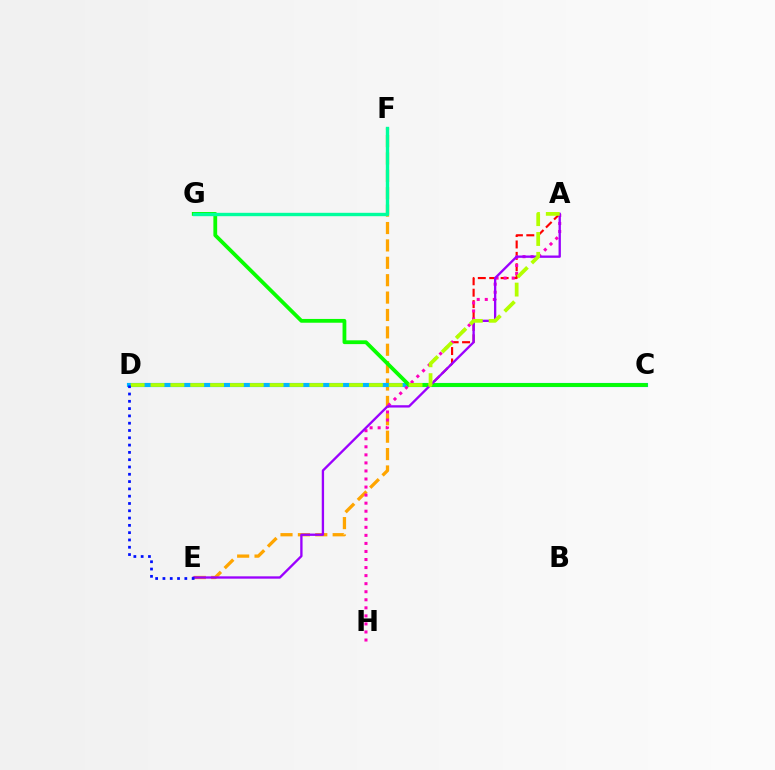{('E', 'F'): [{'color': '#ffa500', 'line_style': 'dashed', 'thickness': 2.36}], ('A', 'D'): [{'color': '#ff0000', 'line_style': 'dashed', 'thickness': 1.55}, {'color': '#b3ff00', 'line_style': 'dashed', 'thickness': 2.7}], ('C', 'D'): [{'color': '#00b5ff', 'line_style': 'solid', 'thickness': 2.98}], ('C', 'G'): [{'color': '#08ff00', 'line_style': 'solid', 'thickness': 2.73}], ('A', 'H'): [{'color': '#ff00bd', 'line_style': 'dotted', 'thickness': 2.19}], ('A', 'E'): [{'color': '#9b00ff', 'line_style': 'solid', 'thickness': 1.68}], ('F', 'G'): [{'color': '#00ff9d', 'line_style': 'solid', 'thickness': 2.43}], ('D', 'E'): [{'color': '#0010ff', 'line_style': 'dotted', 'thickness': 1.98}]}